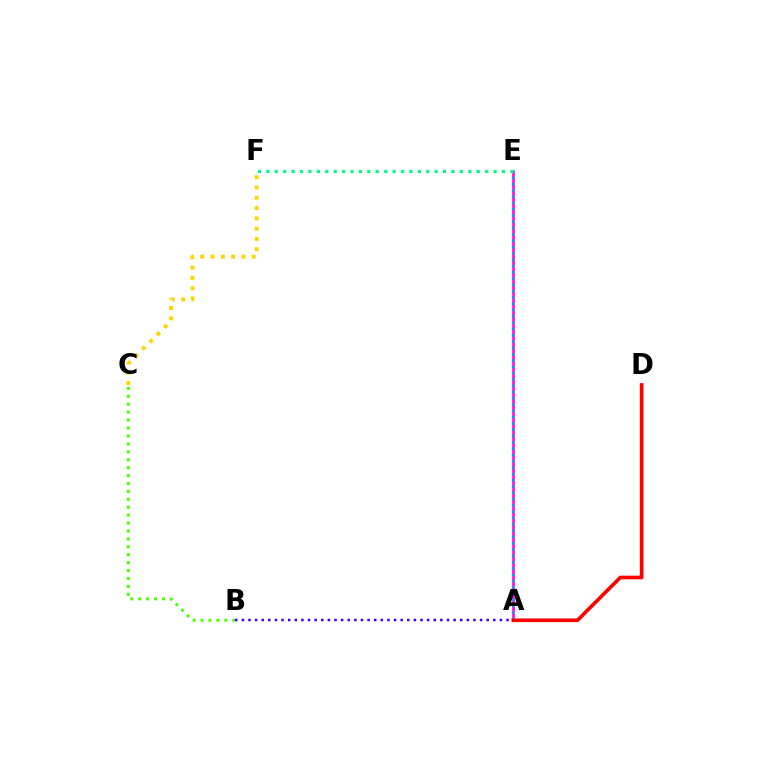{('A', 'E'): [{'color': '#ff00ed', 'line_style': 'solid', 'thickness': 1.84}, {'color': '#009eff', 'line_style': 'dotted', 'thickness': 1.71}], ('A', 'D'): [{'color': '#ff0000', 'line_style': 'solid', 'thickness': 2.63}], ('B', 'C'): [{'color': '#4fff00', 'line_style': 'dotted', 'thickness': 2.15}], ('A', 'B'): [{'color': '#3700ff', 'line_style': 'dotted', 'thickness': 1.8}], ('E', 'F'): [{'color': '#00ff86', 'line_style': 'dotted', 'thickness': 2.29}], ('C', 'F'): [{'color': '#ffd500', 'line_style': 'dotted', 'thickness': 2.8}]}